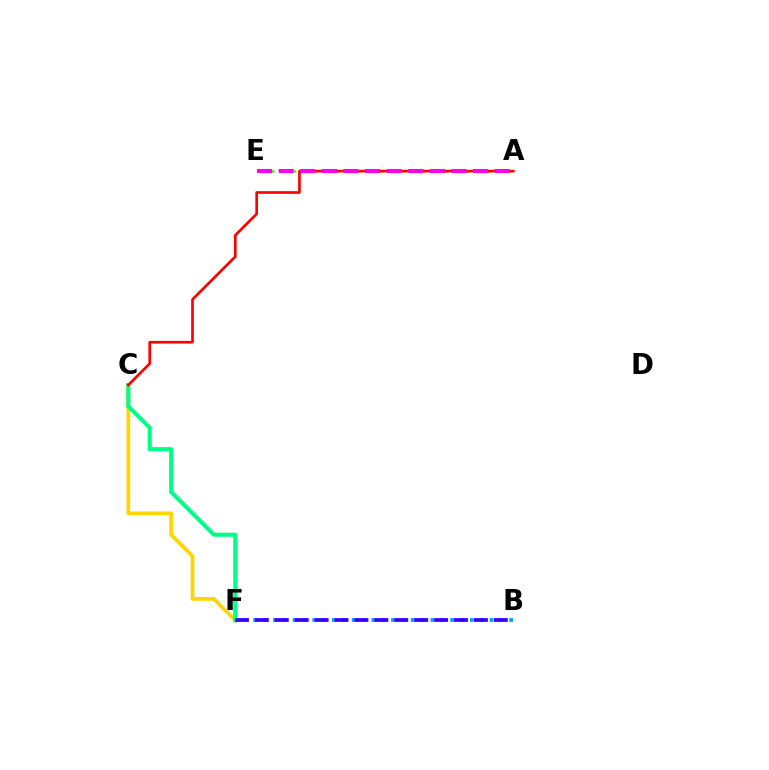{('C', 'F'): [{'color': '#ffd500', 'line_style': 'solid', 'thickness': 2.69}, {'color': '#00ff86', 'line_style': 'solid', 'thickness': 2.96}], ('B', 'F'): [{'color': '#009eff', 'line_style': 'dotted', 'thickness': 2.67}, {'color': '#3700ff', 'line_style': 'dashed', 'thickness': 2.71}], ('A', 'E'): [{'color': '#4fff00', 'line_style': 'dotted', 'thickness': 1.96}, {'color': '#ff00ed', 'line_style': 'dashed', 'thickness': 2.94}], ('A', 'C'): [{'color': '#ff0000', 'line_style': 'solid', 'thickness': 1.93}]}